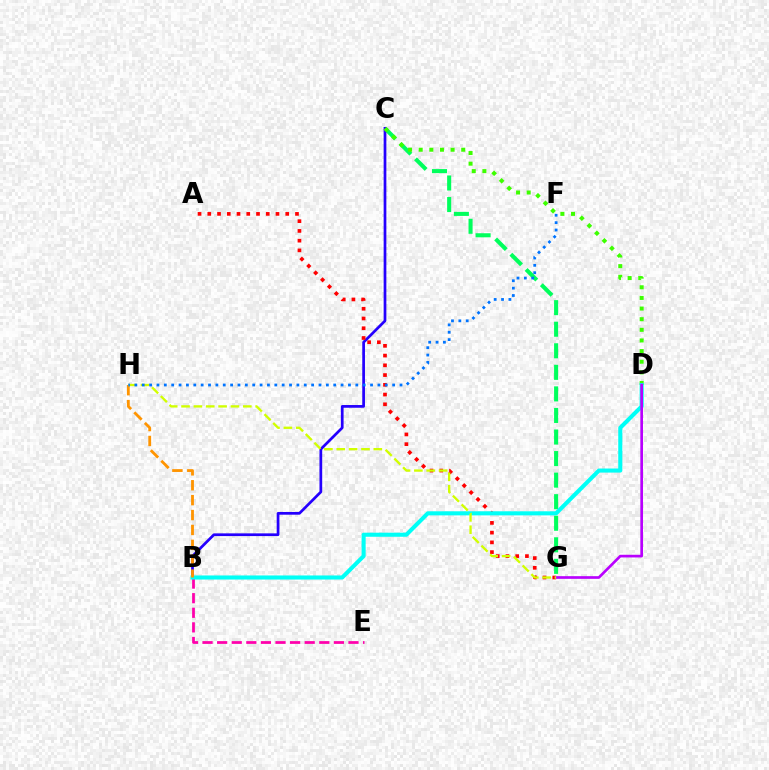{('C', 'G'): [{'color': '#00ff5c', 'line_style': 'dashed', 'thickness': 2.93}], ('B', 'C'): [{'color': '#2500ff', 'line_style': 'solid', 'thickness': 1.96}], ('B', 'E'): [{'color': '#ff00ac', 'line_style': 'dashed', 'thickness': 1.98}], ('C', 'D'): [{'color': '#3dff00', 'line_style': 'dotted', 'thickness': 2.89}], ('A', 'G'): [{'color': '#ff0000', 'line_style': 'dotted', 'thickness': 2.65}], ('B', 'D'): [{'color': '#00fff6', 'line_style': 'solid', 'thickness': 2.93}], ('D', 'G'): [{'color': '#b900ff', 'line_style': 'solid', 'thickness': 1.92}], ('B', 'H'): [{'color': '#ff9400', 'line_style': 'dashed', 'thickness': 2.02}], ('G', 'H'): [{'color': '#d1ff00', 'line_style': 'dashed', 'thickness': 1.68}], ('F', 'H'): [{'color': '#0074ff', 'line_style': 'dotted', 'thickness': 2.0}]}